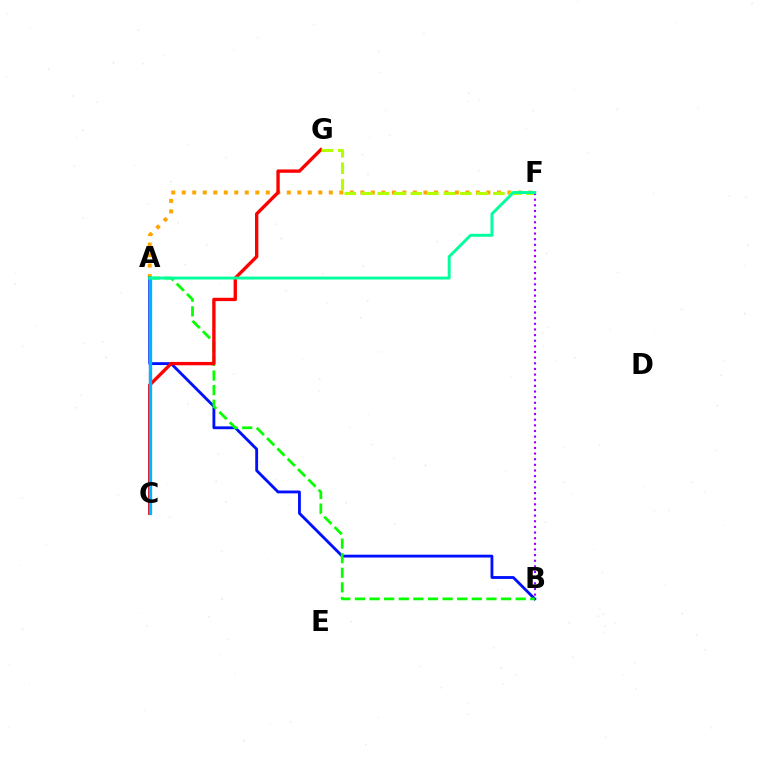{('A', 'F'): [{'color': '#ffa500', 'line_style': 'dotted', 'thickness': 2.85}, {'color': '#00ff9d', 'line_style': 'solid', 'thickness': 2.11}], ('A', 'C'): [{'color': '#ff00bd', 'line_style': 'dashed', 'thickness': 1.6}, {'color': '#00b5ff', 'line_style': 'solid', 'thickness': 2.38}], ('A', 'B'): [{'color': '#0010ff', 'line_style': 'solid', 'thickness': 2.05}, {'color': '#08ff00', 'line_style': 'dashed', 'thickness': 1.98}], ('C', 'G'): [{'color': '#ff0000', 'line_style': 'solid', 'thickness': 2.41}], ('F', 'G'): [{'color': '#b3ff00', 'line_style': 'dashed', 'thickness': 2.24}], ('B', 'F'): [{'color': '#9b00ff', 'line_style': 'dotted', 'thickness': 1.53}]}